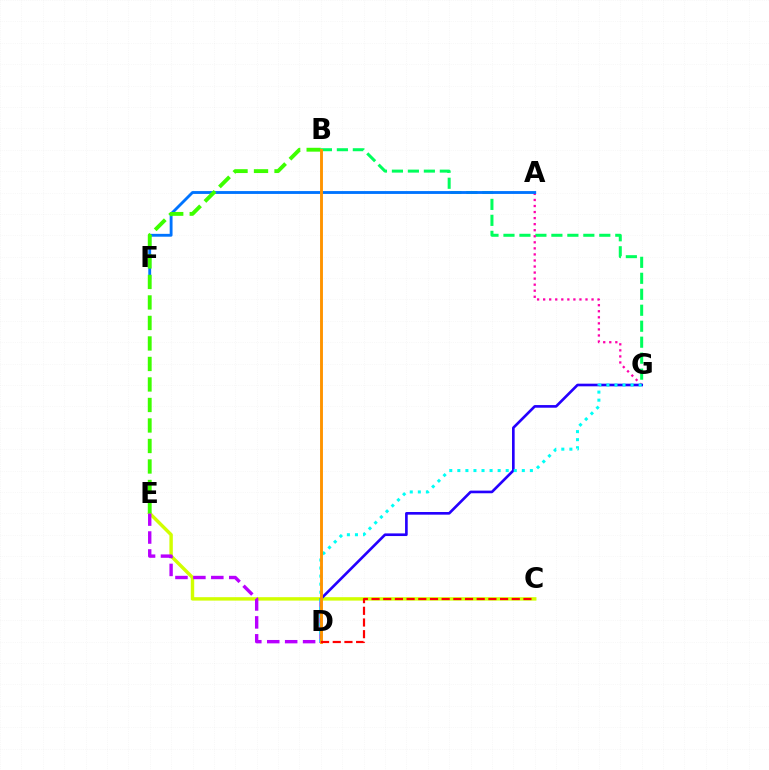{('C', 'E'): [{'color': '#d1ff00', 'line_style': 'solid', 'thickness': 2.47}], ('B', 'G'): [{'color': '#00ff5c', 'line_style': 'dashed', 'thickness': 2.17}], ('A', 'G'): [{'color': '#ff00ac', 'line_style': 'dotted', 'thickness': 1.64}], ('D', 'G'): [{'color': '#2500ff', 'line_style': 'solid', 'thickness': 1.91}, {'color': '#00fff6', 'line_style': 'dotted', 'thickness': 2.19}], ('D', 'E'): [{'color': '#b900ff', 'line_style': 'dashed', 'thickness': 2.44}], ('A', 'F'): [{'color': '#0074ff', 'line_style': 'solid', 'thickness': 2.05}], ('B', 'E'): [{'color': '#3dff00', 'line_style': 'dashed', 'thickness': 2.79}], ('B', 'D'): [{'color': '#ff9400', 'line_style': 'solid', 'thickness': 2.08}], ('C', 'D'): [{'color': '#ff0000', 'line_style': 'dashed', 'thickness': 1.59}]}